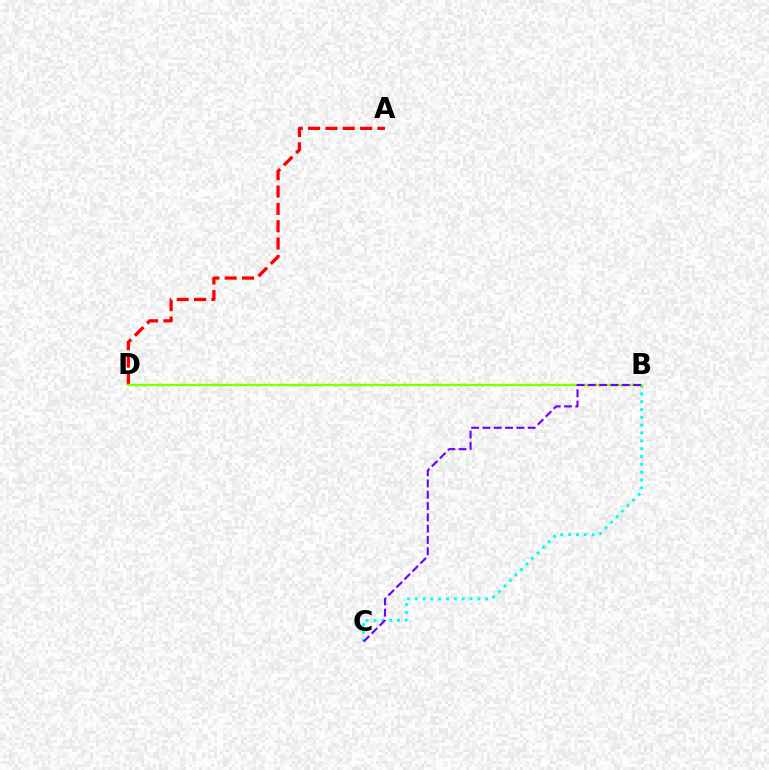{('B', 'C'): [{'color': '#00fff6', 'line_style': 'dotted', 'thickness': 2.13}, {'color': '#7200ff', 'line_style': 'dashed', 'thickness': 1.54}], ('A', 'D'): [{'color': '#ff0000', 'line_style': 'dashed', 'thickness': 2.36}], ('B', 'D'): [{'color': '#84ff00', 'line_style': 'solid', 'thickness': 1.73}]}